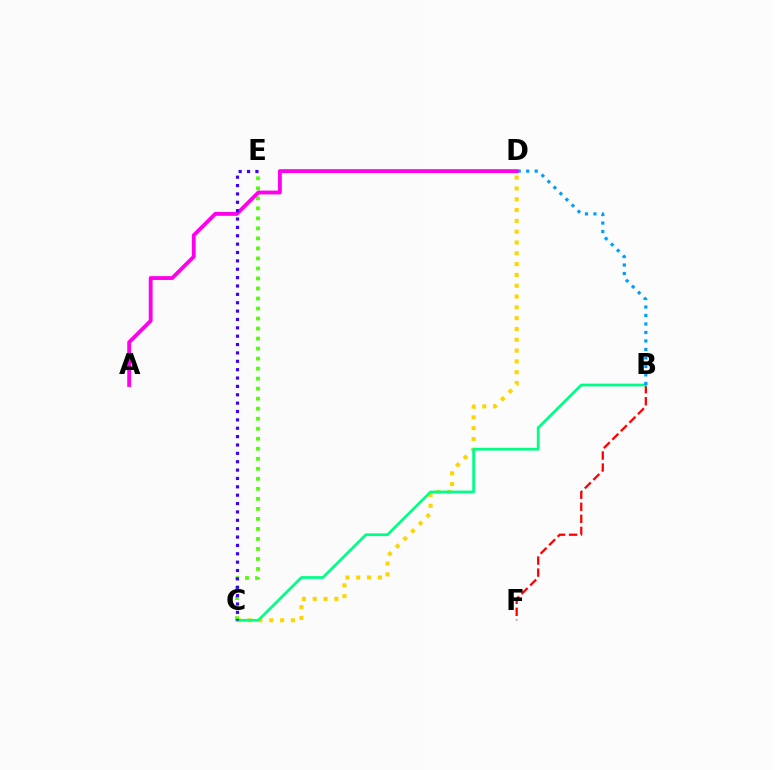{('B', 'F'): [{'color': '#ff0000', 'line_style': 'dashed', 'thickness': 1.64}], ('C', 'D'): [{'color': '#ffd500', 'line_style': 'dotted', 'thickness': 2.94}], ('C', 'E'): [{'color': '#4fff00', 'line_style': 'dotted', 'thickness': 2.72}, {'color': '#3700ff', 'line_style': 'dotted', 'thickness': 2.27}], ('B', 'C'): [{'color': '#00ff86', 'line_style': 'solid', 'thickness': 1.97}], ('B', 'D'): [{'color': '#009eff', 'line_style': 'dotted', 'thickness': 2.31}], ('A', 'D'): [{'color': '#ff00ed', 'line_style': 'solid', 'thickness': 2.77}]}